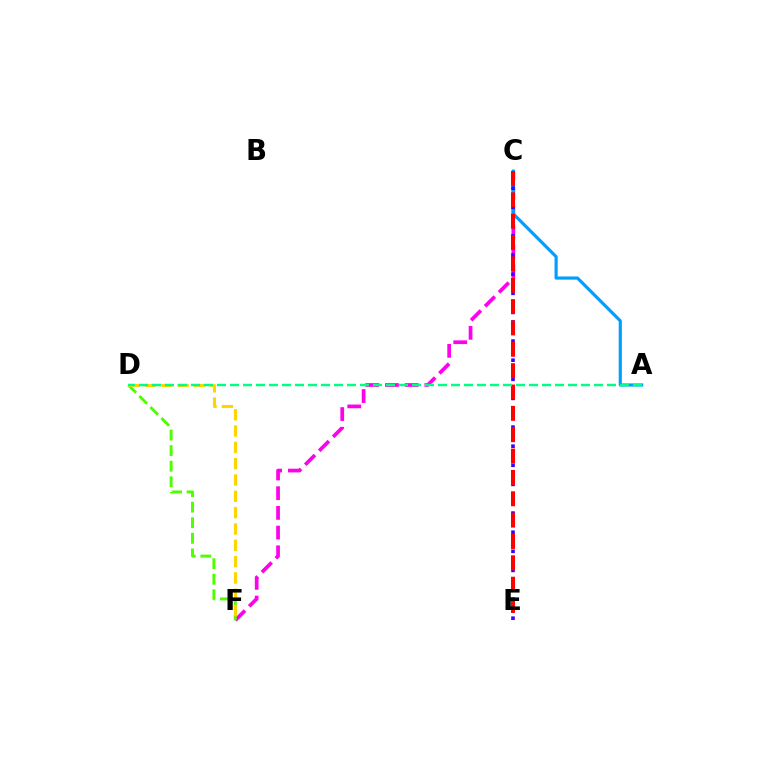{('C', 'F'): [{'color': '#ff00ed', 'line_style': 'dashed', 'thickness': 2.68}], ('D', 'F'): [{'color': '#4fff00', 'line_style': 'dashed', 'thickness': 2.12}, {'color': '#ffd500', 'line_style': 'dashed', 'thickness': 2.22}], ('A', 'C'): [{'color': '#009eff', 'line_style': 'solid', 'thickness': 2.26}], ('C', 'E'): [{'color': '#3700ff', 'line_style': 'dotted', 'thickness': 2.6}, {'color': '#ff0000', 'line_style': 'dashed', 'thickness': 2.9}], ('A', 'D'): [{'color': '#00ff86', 'line_style': 'dashed', 'thickness': 1.77}]}